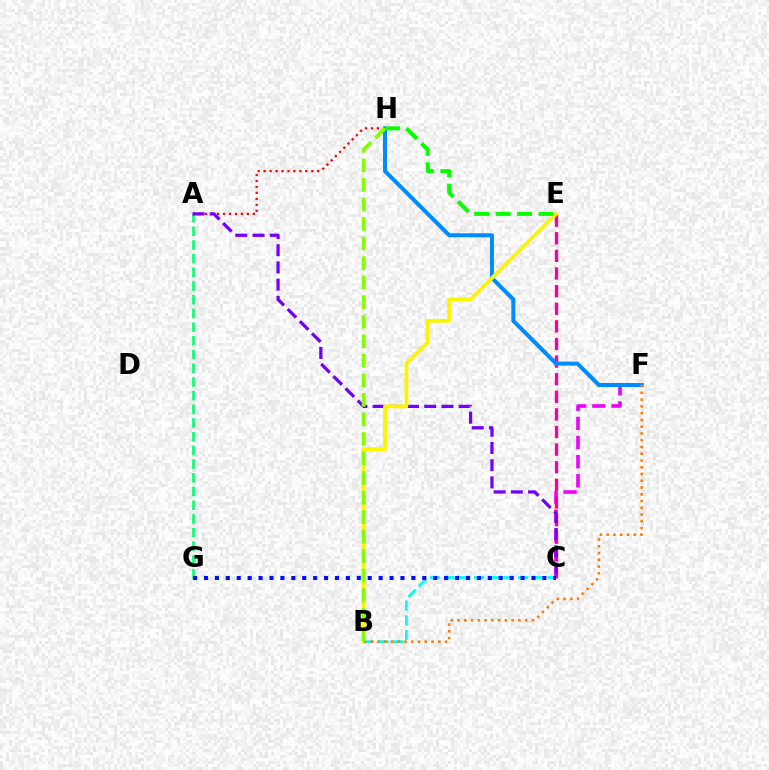{('C', 'F'): [{'color': '#ee00ff', 'line_style': 'dashed', 'thickness': 2.6}], ('C', 'E'): [{'color': '#ff0094', 'line_style': 'dashed', 'thickness': 2.39}], ('B', 'C'): [{'color': '#00fff6', 'line_style': 'dashed', 'thickness': 2.0}], ('F', 'H'): [{'color': '#008cff', 'line_style': 'solid', 'thickness': 2.9}], ('A', 'G'): [{'color': '#00ff74', 'line_style': 'dashed', 'thickness': 1.86}], ('A', 'H'): [{'color': '#ff0000', 'line_style': 'dotted', 'thickness': 1.62}], ('A', 'C'): [{'color': '#7200ff', 'line_style': 'dashed', 'thickness': 2.34}], ('B', 'E'): [{'color': '#fcf500', 'line_style': 'solid', 'thickness': 2.73}], ('B', 'F'): [{'color': '#ff7c00', 'line_style': 'dotted', 'thickness': 1.84}], ('B', 'H'): [{'color': '#84ff00', 'line_style': 'dashed', 'thickness': 2.65}], ('E', 'H'): [{'color': '#08ff00', 'line_style': 'dashed', 'thickness': 2.91}], ('C', 'G'): [{'color': '#0010ff', 'line_style': 'dotted', 'thickness': 2.97}]}